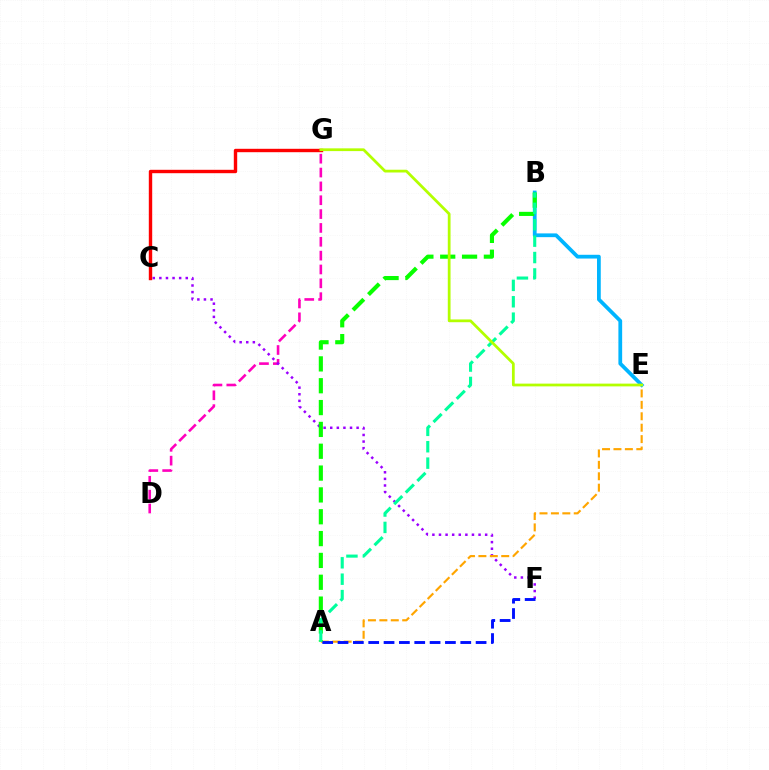{('D', 'G'): [{'color': '#ff00bd', 'line_style': 'dashed', 'thickness': 1.88}], ('C', 'F'): [{'color': '#9b00ff', 'line_style': 'dotted', 'thickness': 1.79}], ('C', 'G'): [{'color': '#ff0000', 'line_style': 'solid', 'thickness': 2.45}], ('A', 'E'): [{'color': '#ffa500', 'line_style': 'dashed', 'thickness': 1.55}], ('B', 'E'): [{'color': '#00b5ff', 'line_style': 'solid', 'thickness': 2.71}], ('A', 'B'): [{'color': '#08ff00', 'line_style': 'dashed', 'thickness': 2.97}, {'color': '#00ff9d', 'line_style': 'dashed', 'thickness': 2.23}], ('A', 'F'): [{'color': '#0010ff', 'line_style': 'dashed', 'thickness': 2.08}], ('E', 'G'): [{'color': '#b3ff00', 'line_style': 'solid', 'thickness': 1.99}]}